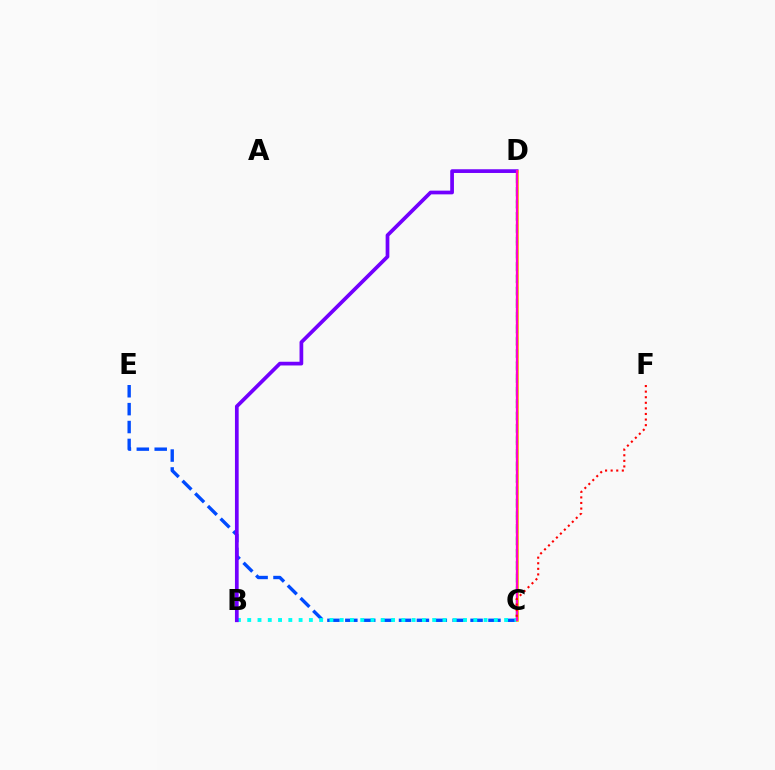{('C', 'D'): [{'color': '#84ff00', 'line_style': 'dotted', 'thickness': 1.55}, {'color': '#00ff39', 'line_style': 'dashed', 'thickness': 1.7}, {'color': '#ffbd00', 'line_style': 'solid', 'thickness': 1.93}, {'color': '#ff00cf', 'line_style': 'solid', 'thickness': 1.63}], ('C', 'E'): [{'color': '#004bff', 'line_style': 'dashed', 'thickness': 2.43}], ('B', 'C'): [{'color': '#00fff6', 'line_style': 'dotted', 'thickness': 2.79}], ('B', 'D'): [{'color': '#7200ff', 'line_style': 'solid', 'thickness': 2.68}], ('C', 'F'): [{'color': '#ff0000', 'line_style': 'dotted', 'thickness': 1.52}]}